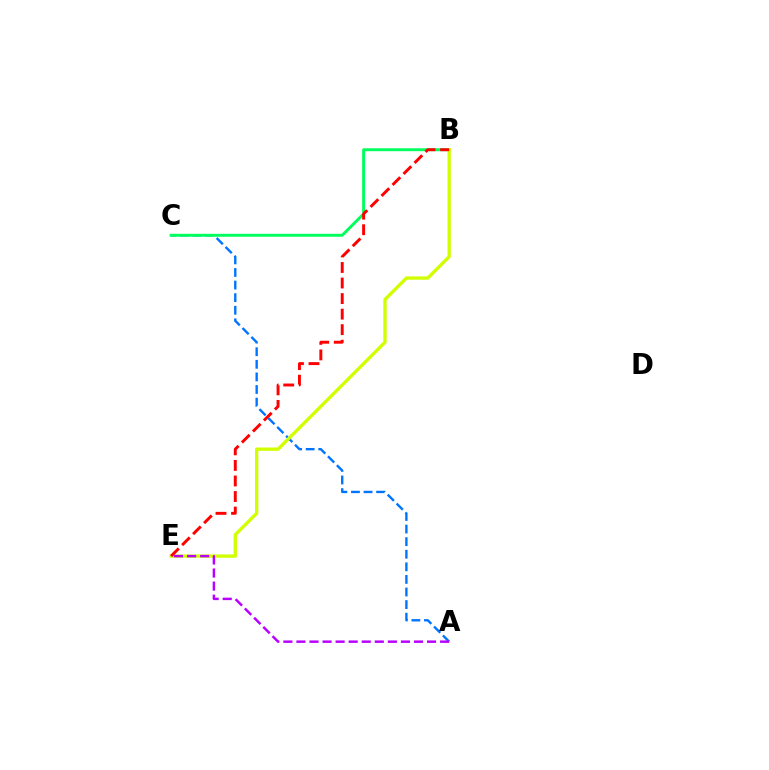{('A', 'C'): [{'color': '#0074ff', 'line_style': 'dashed', 'thickness': 1.71}], ('B', 'C'): [{'color': '#00ff5c', 'line_style': 'solid', 'thickness': 2.1}], ('B', 'E'): [{'color': '#d1ff00', 'line_style': 'solid', 'thickness': 2.39}, {'color': '#ff0000', 'line_style': 'dashed', 'thickness': 2.11}], ('A', 'E'): [{'color': '#b900ff', 'line_style': 'dashed', 'thickness': 1.77}]}